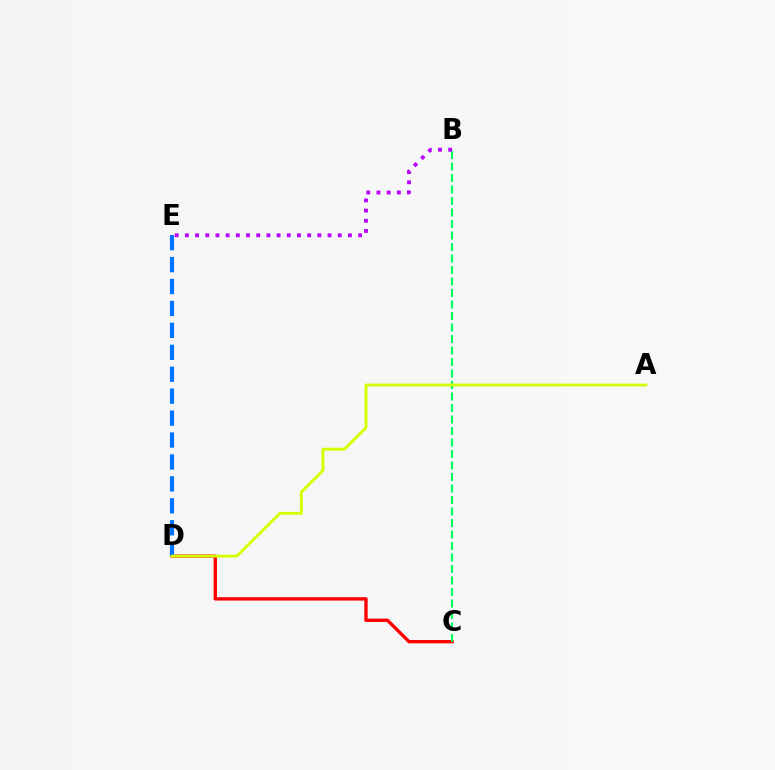{('C', 'D'): [{'color': '#ff0000', 'line_style': 'solid', 'thickness': 2.41}], ('D', 'E'): [{'color': '#0074ff', 'line_style': 'dashed', 'thickness': 2.98}], ('B', 'C'): [{'color': '#00ff5c', 'line_style': 'dashed', 'thickness': 1.56}], ('A', 'D'): [{'color': '#d1ff00', 'line_style': 'solid', 'thickness': 2.09}], ('B', 'E'): [{'color': '#b900ff', 'line_style': 'dotted', 'thickness': 2.77}]}